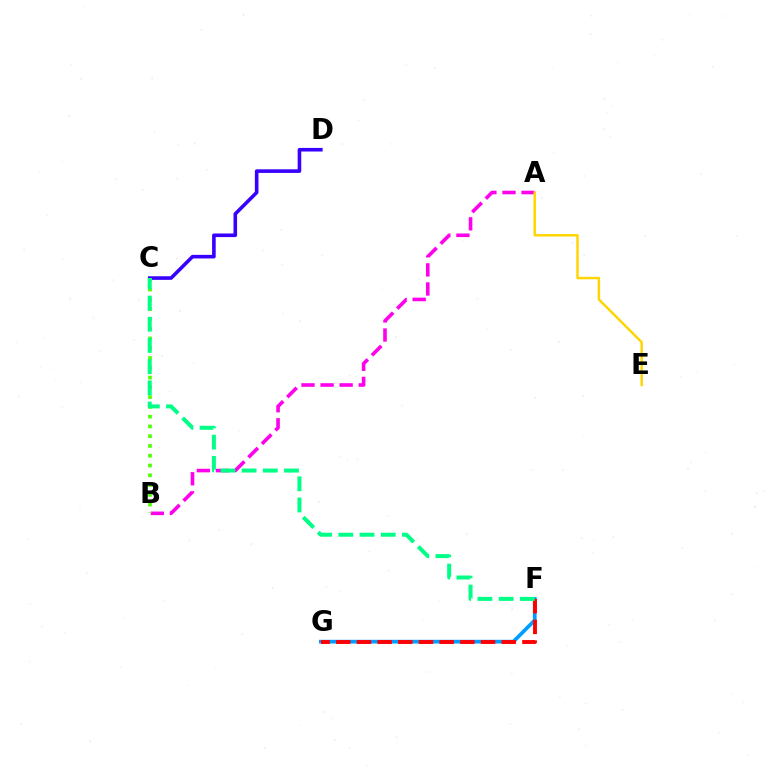{('A', 'B'): [{'color': '#ff00ed', 'line_style': 'dashed', 'thickness': 2.59}], ('A', 'E'): [{'color': '#ffd500', 'line_style': 'solid', 'thickness': 1.76}], ('C', 'D'): [{'color': '#3700ff', 'line_style': 'solid', 'thickness': 2.59}], ('F', 'G'): [{'color': '#009eff', 'line_style': 'solid', 'thickness': 2.69}, {'color': '#ff0000', 'line_style': 'dashed', 'thickness': 2.81}], ('B', 'C'): [{'color': '#4fff00', 'line_style': 'dotted', 'thickness': 2.65}], ('C', 'F'): [{'color': '#00ff86', 'line_style': 'dashed', 'thickness': 2.88}]}